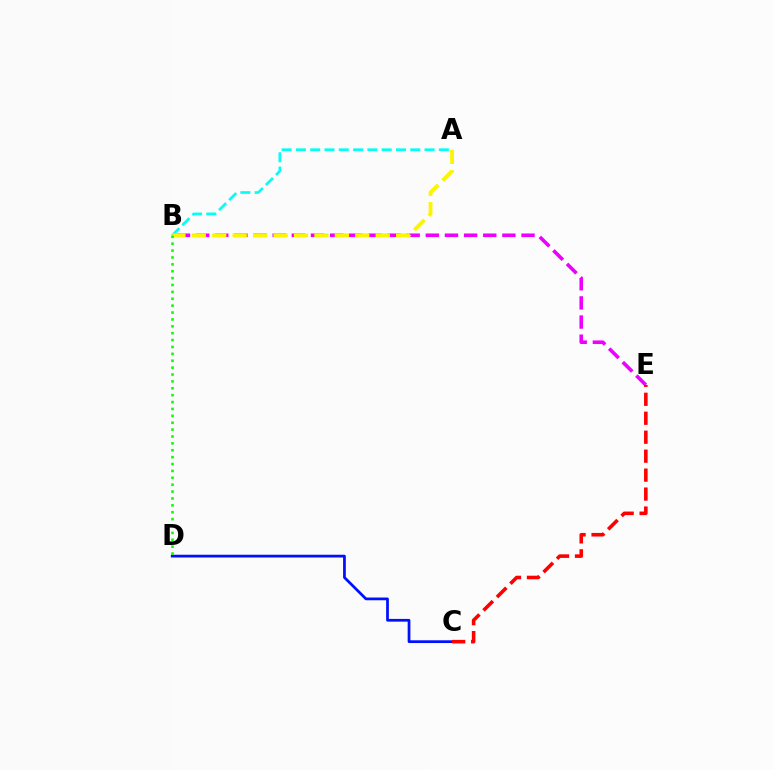{('C', 'D'): [{'color': '#0010ff', 'line_style': 'solid', 'thickness': 1.98}], ('B', 'E'): [{'color': '#ee00ff', 'line_style': 'dashed', 'thickness': 2.6}], ('C', 'E'): [{'color': '#ff0000', 'line_style': 'dashed', 'thickness': 2.58}], ('A', 'B'): [{'color': '#00fff6', 'line_style': 'dashed', 'thickness': 1.94}, {'color': '#fcf500', 'line_style': 'dashed', 'thickness': 2.78}], ('B', 'D'): [{'color': '#08ff00', 'line_style': 'dotted', 'thickness': 1.87}]}